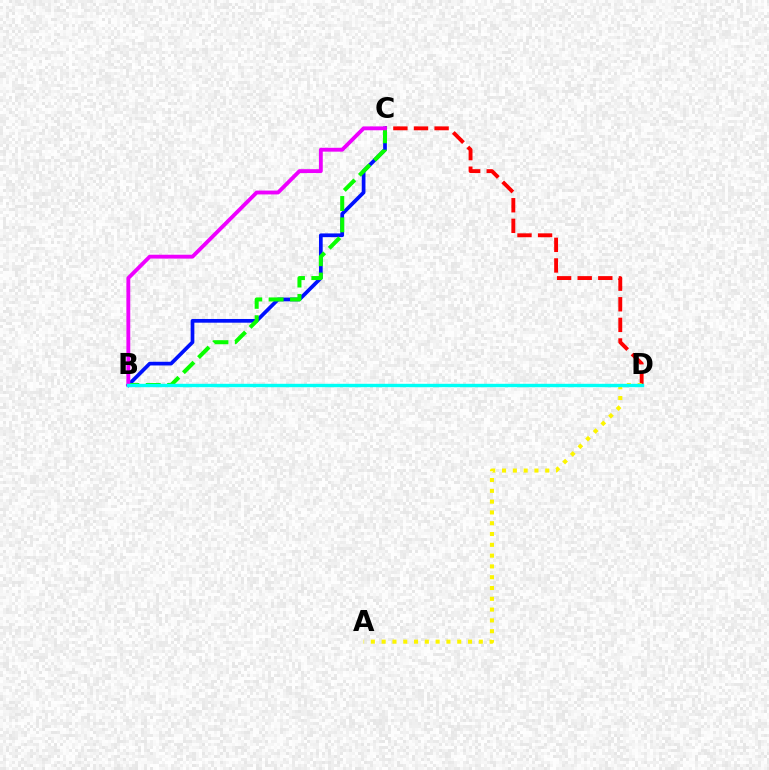{('C', 'D'): [{'color': '#ff0000', 'line_style': 'dashed', 'thickness': 2.8}], ('B', 'C'): [{'color': '#0010ff', 'line_style': 'solid', 'thickness': 2.67}, {'color': '#08ff00', 'line_style': 'dashed', 'thickness': 2.9}, {'color': '#ee00ff', 'line_style': 'solid', 'thickness': 2.77}], ('A', 'D'): [{'color': '#fcf500', 'line_style': 'dotted', 'thickness': 2.93}], ('B', 'D'): [{'color': '#00fff6', 'line_style': 'solid', 'thickness': 2.44}]}